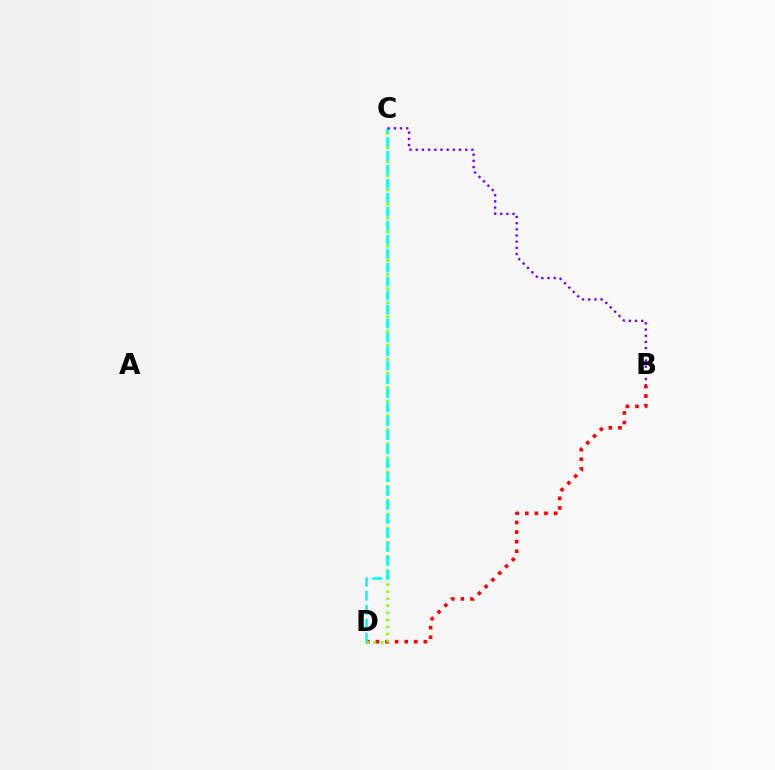{('B', 'D'): [{'color': '#ff0000', 'line_style': 'dotted', 'thickness': 2.61}], ('C', 'D'): [{'color': '#84ff00', 'line_style': 'dotted', 'thickness': 1.91}, {'color': '#00fff6', 'line_style': 'dashed', 'thickness': 1.9}], ('B', 'C'): [{'color': '#7200ff', 'line_style': 'dotted', 'thickness': 1.68}]}